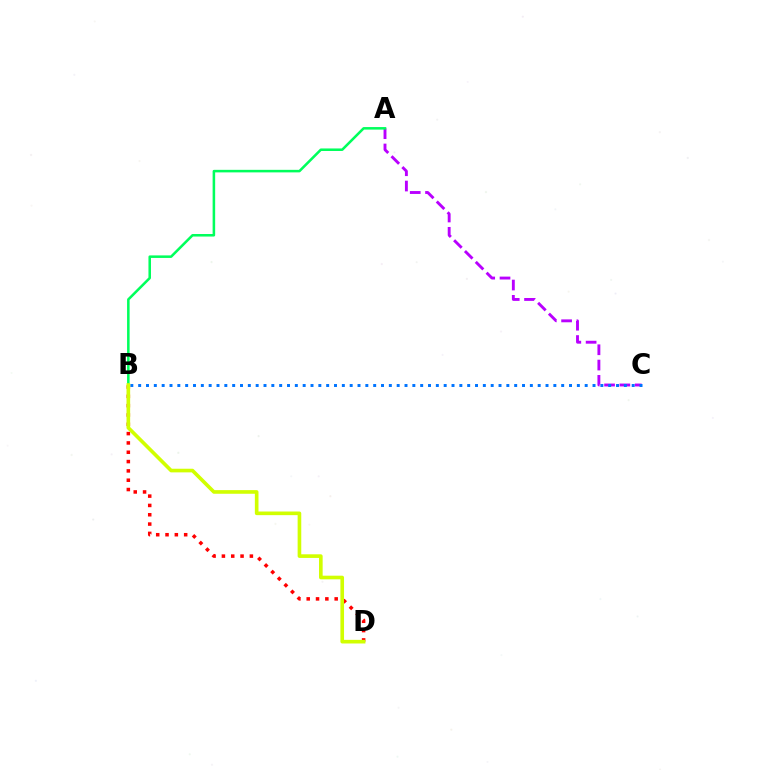{('B', 'D'): [{'color': '#ff0000', 'line_style': 'dotted', 'thickness': 2.53}, {'color': '#d1ff00', 'line_style': 'solid', 'thickness': 2.62}], ('A', 'C'): [{'color': '#b900ff', 'line_style': 'dashed', 'thickness': 2.08}], ('A', 'B'): [{'color': '#00ff5c', 'line_style': 'solid', 'thickness': 1.83}], ('B', 'C'): [{'color': '#0074ff', 'line_style': 'dotted', 'thickness': 2.13}]}